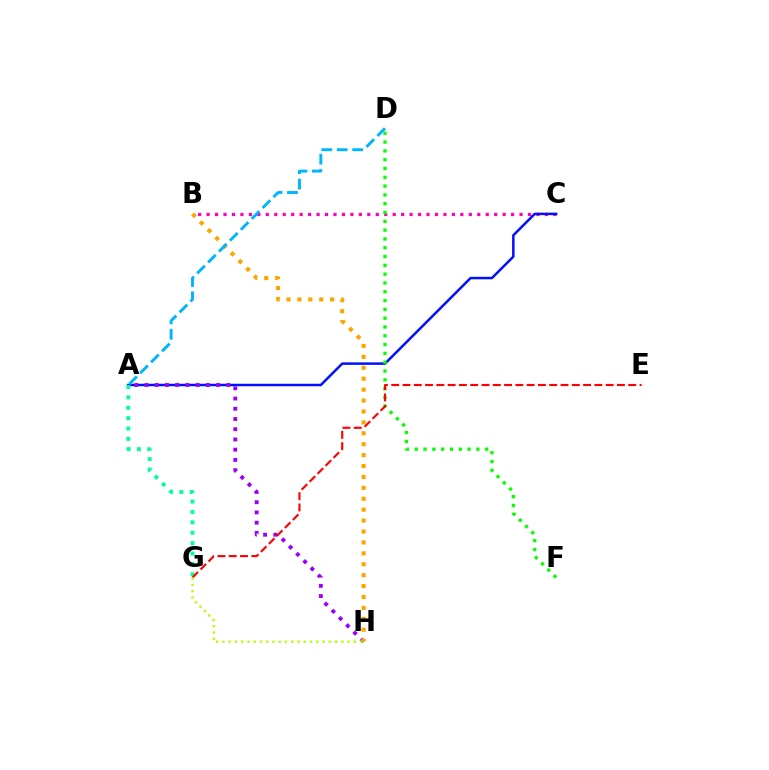{('B', 'C'): [{'color': '#ff00bd', 'line_style': 'dotted', 'thickness': 2.3}], ('A', 'C'): [{'color': '#0010ff', 'line_style': 'solid', 'thickness': 1.79}], ('A', 'H'): [{'color': '#9b00ff', 'line_style': 'dotted', 'thickness': 2.78}], ('B', 'H'): [{'color': '#ffa500', 'line_style': 'dotted', 'thickness': 2.97}], ('A', 'G'): [{'color': '#00ff9d', 'line_style': 'dotted', 'thickness': 2.82}], ('D', 'F'): [{'color': '#08ff00', 'line_style': 'dotted', 'thickness': 2.39}], ('A', 'D'): [{'color': '#00b5ff', 'line_style': 'dashed', 'thickness': 2.09}], ('E', 'G'): [{'color': '#ff0000', 'line_style': 'dashed', 'thickness': 1.53}], ('G', 'H'): [{'color': '#b3ff00', 'line_style': 'dotted', 'thickness': 1.7}]}